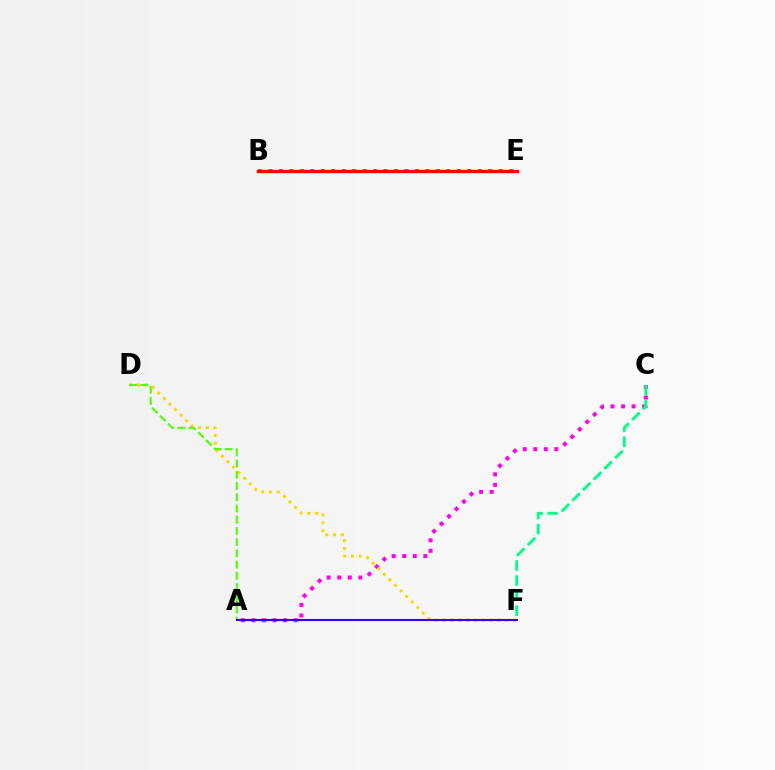{('B', 'E'): [{'color': '#009eff', 'line_style': 'dotted', 'thickness': 2.84}, {'color': '#ff0000', 'line_style': 'solid', 'thickness': 2.42}], ('A', 'C'): [{'color': '#ff00ed', 'line_style': 'dotted', 'thickness': 2.86}], ('D', 'F'): [{'color': '#ffd500', 'line_style': 'dotted', 'thickness': 2.14}], ('A', 'D'): [{'color': '#4fff00', 'line_style': 'dashed', 'thickness': 1.52}], ('C', 'F'): [{'color': '#00ff86', 'line_style': 'dashed', 'thickness': 2.05}], ('A', 'F'): [{'color': '#3700ff', 'line_style': 'solid', 'thickness': 1.51}]}